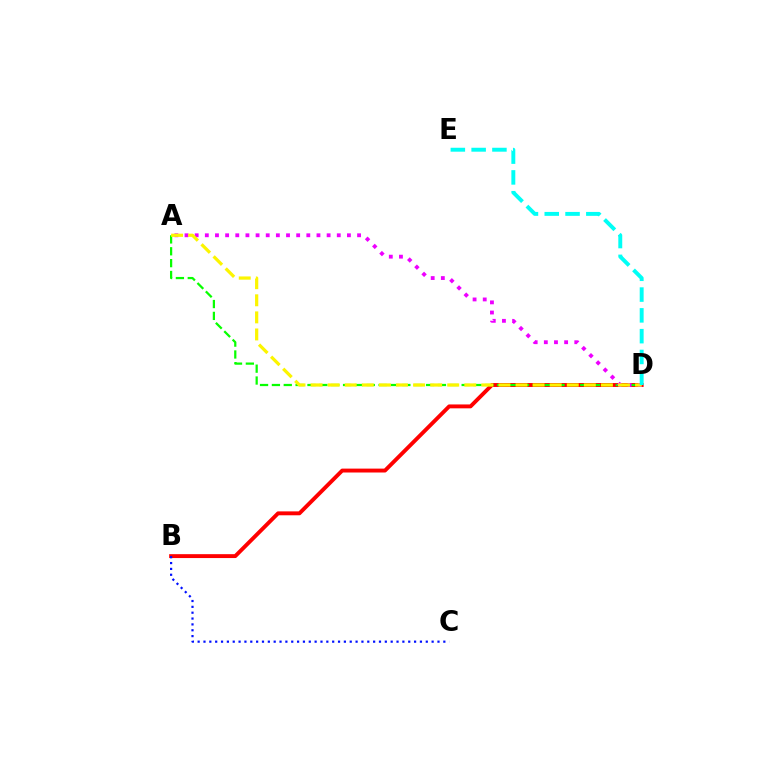{('B', 'D'): [{'color': '#ff0000', 'line_style': 'solid', 'thickness': 2.81}], ('A', 'D'): [{'color': '#08ff00', 'line_style': 'dashed', 'thickness': 1.61}, {'color': '#ee00ff', 'line_style': 'dotted', 'thickness': 2.76}, {'color': '#fcf500', 'line_style': 'dashed', 'thickness': 2.32}], ('B', 'C'): [{'color': '#0010ff', 'line_style': 'dotted', 'thickness': 1.59}], ('D', 'E'): [{'color': '#00fff6', 'line_style': 'dashed', 'thickness': 2.82}]}